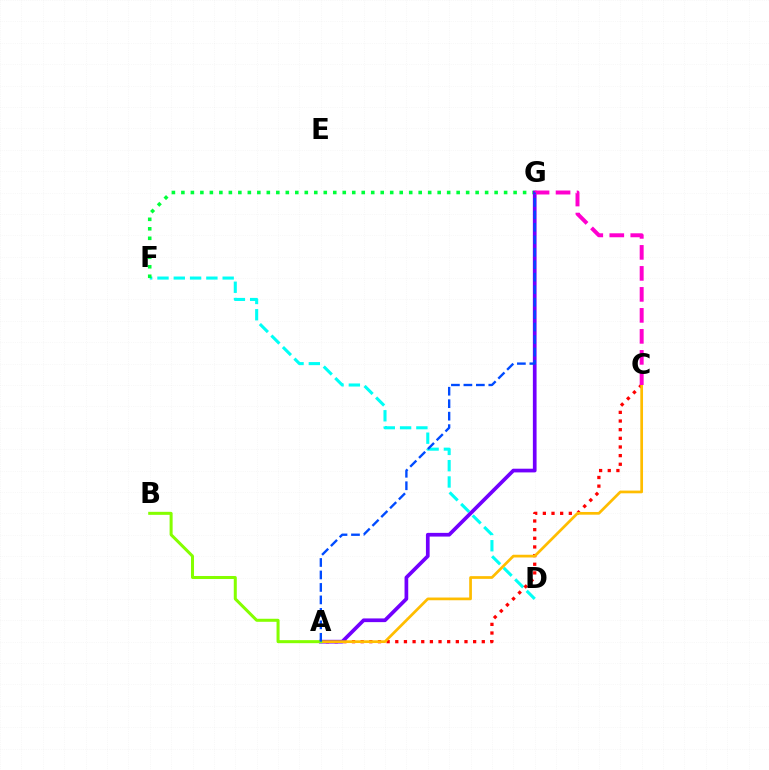{('D', 'F'): [{'color': '#00fff6', 'line_style': 'dashed', 'thickness': 2.21}], ('A', 'C'): [{'color': '#ff0000', 'line_style': 'dotted', 'thickness': 2.35}, {'color': '#ffbd00', 'line_style': 'solid', 'thickness': 1.96}], ('F', 'G'): [{'color': '#00ff39', 'line_style': 'dotted', 'thickness': 2.58}], ('A', 'G'): [{'color': '#7200ff', 'line_style': 'solid', 'thickness': 2.67}, {'color': '#004bff', 'line_style': 'dashed', 'thickness': 1.69}], ('C', 'G'): [{'color': '#ff00cf', 'line_style': 'dashed', 'thickness': 2.85}], ('A', 'B'): [{'color': '#84ff00', 'line_style': 'solid', 'thickness': 2.18}]}